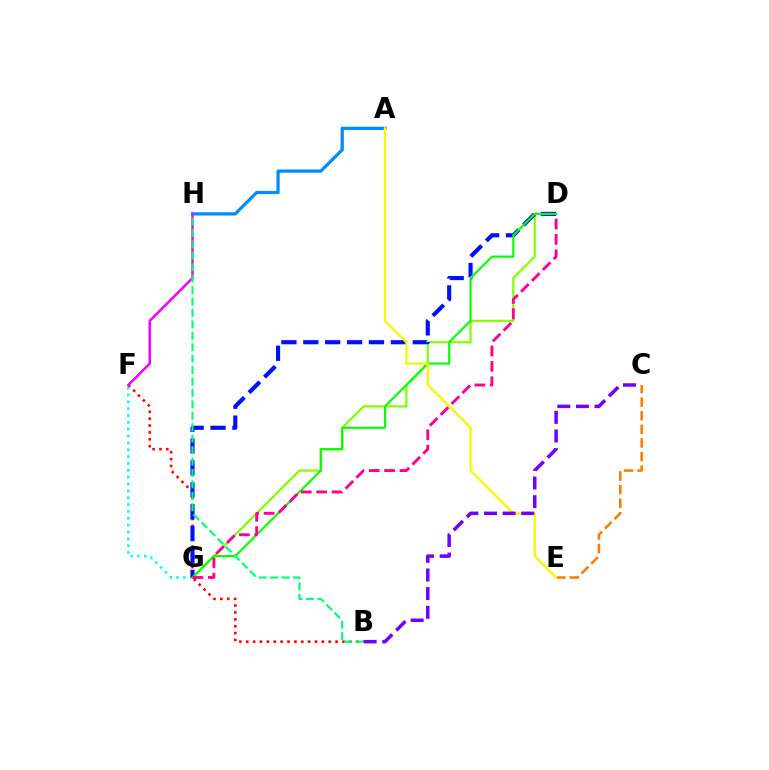{('B', 'F'): [{'color': '#ff0000', 'line_style': 'dotted', 'thickness': 1.87}], ('F', 'G'): [{'color': '#00fff6', 'line_style': 'dotted', 'thickness': 1.86}], ('A', 'H'): [{'color': '#008cff', 'line_style': 'solid', 'thickness': 2.34}], ('D', 'G'): [{'color': '#84ff00', 'line_style': 'solid', 'thickness': 1.62}, {'color': '#0010ff', 'line_style': 'dashed', 'thickness': 2.97}, {'color': '#08ff00', 'line_style': 'solid', 'thickness': 1.55}, {'color': '#ff0094', 'line_style': 'dashed', 'thickness': 2.09}], ('F', 'H'): [{'color': '#ee00ff', 'line_style': 'solid', 'thickness': 1.79}], ('C', 'E'): [{'color': '#ff7c00', 'line_style': 'dashed', 'thickness': 1.85}], ('A', 'E'): [{'color': '#fcf500', 'line_style': 'solid', 'thickness': 1.64}], ('B', 'C'): [{'color': '#7200ff', 'line_style': 'dashed', 'thickness': 2.53}], ('B', 'H'): [{'color': '#00ff74', 'line_style': 'dashed', 'thickness': 1.55}]}